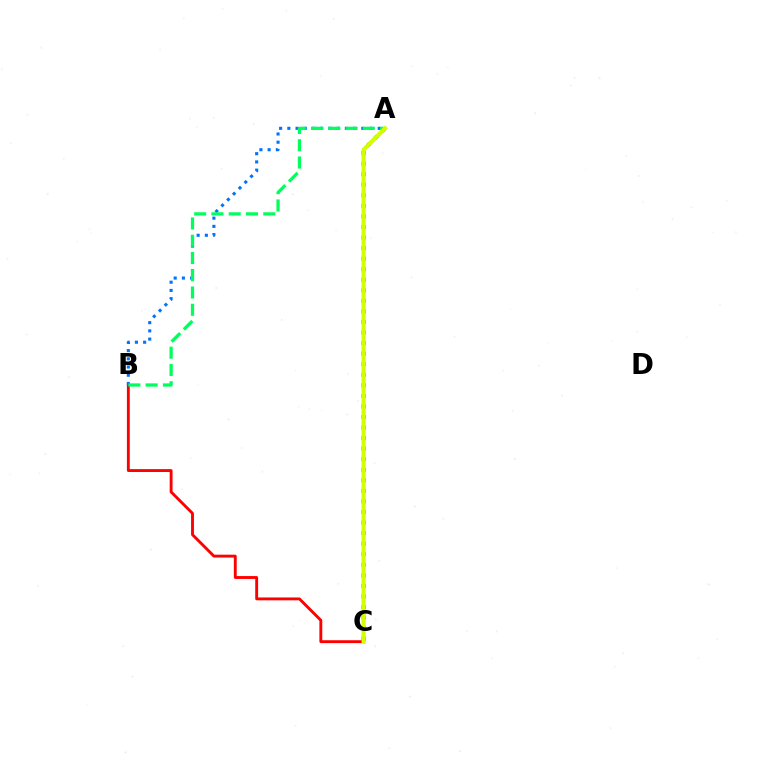{('B', 'C'): [{'color': '#ff0000', 'line_style': 'solid', 'thickness': 2.07}], ('A', 'B'): [{'color': '#0074ff', 'line_style': 'dotted', 'thickness': 2.23}, {'color': '#00ff5c', 'line_style': 'dashed', 'thickness': 2.35}], ('A', 'C'): [{'color': '#b900ff', 'line_style': 'dotted', 'thickness': 2.87}, {'color': '#d1ff00', 'line_style': 'solid', 'thickness': 2.98}]}